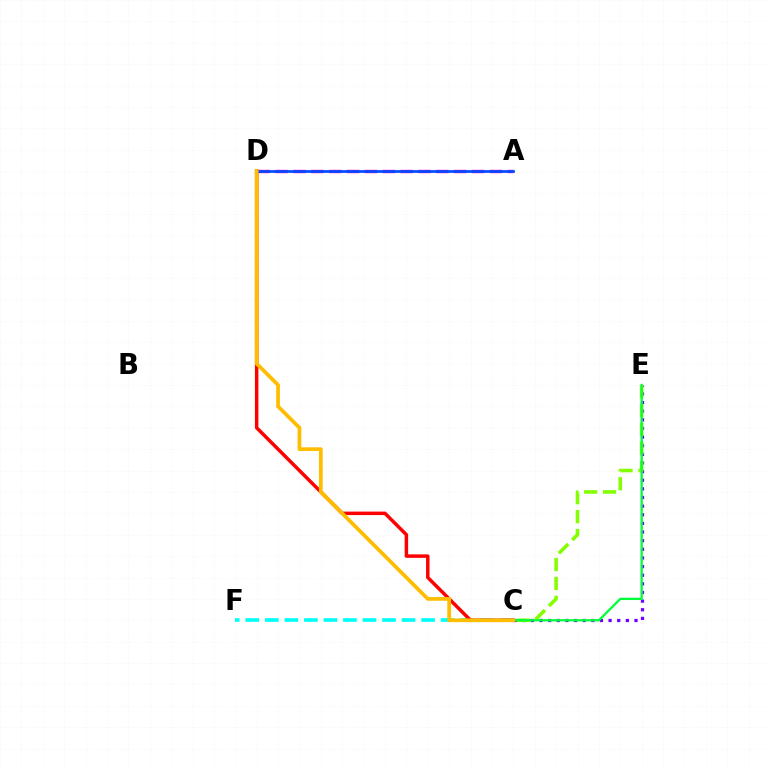{('C', 'E'): [{'color': '#7200ff', 'line_style': 'dotted', 'thickness': 2.35}, {'color': '#84ff00', 'line_style': 'dashed', 'thickness': 2.57}, {'color': '#00ff39', 'line_style': 'solid', 'thickness': 1.66}], ('C', 'F'): [{'color': '#00fff6', 'line_style': 'dashed', 'thickness': 2.65}], ('C', 'D'): [{'color': '#ff0000', 'line_style': 'solid', 'thickness': 2.5}, {'color': '#ffbd00', 'line_style': 'solid', 'thickness': 2.69}], ('A', 'D'): [{'color': '#ff00cf', 'line_style': 'dashed', 'thickness': 2.43}, {'color': '#004bff', 'line_style': 'solid', 'thickness': 1.94}]}